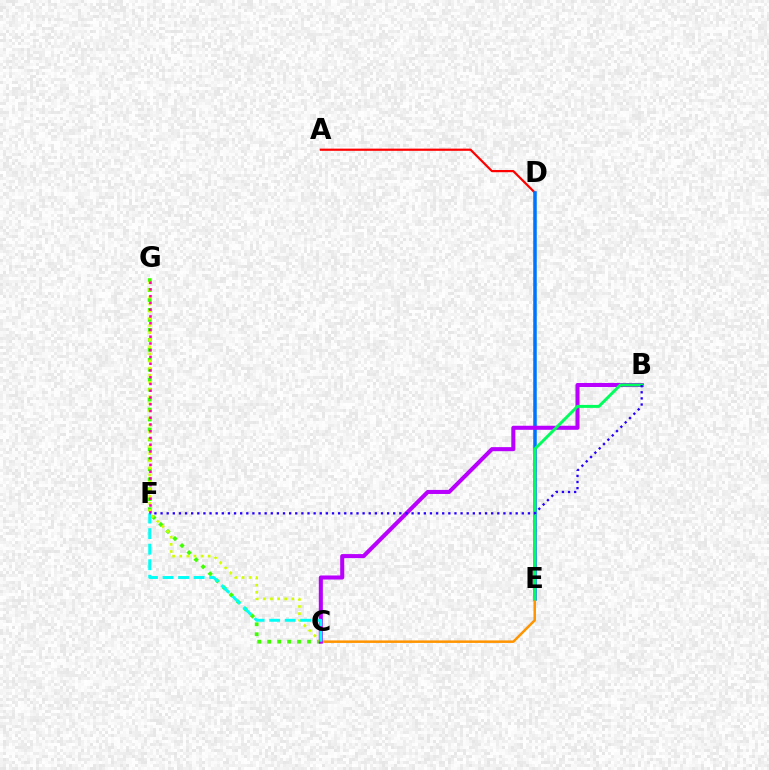{('C', 'G'): [{'color': '#3dff00', 'line_style': 'dotted', 'thickness': 2.71}, {'color': '#d1ff00', 'line_style': 'dotted', 'thickness': 1.93}], ('A', 'D'): [{'color': '#ff0000', 'line_style': 'solid', 'thickness': 1.58}], ('D', 'E'): [{'color': '#0074ff', 'line_style': 'solid', 'thickness': 2.53}], ('C', 'E'): [{'color': '#ff9400', 'line_style': 'solid', 'thickness': 1.81}], ('B', 'C'): [{'color': '#b900ff', 'line_style': 'solid', 'thickness': 2.92}], ('C', 'F'): [{'color': '#00fff6', 'line_style': 'dashed', 'thickness': 2.11}], ('F', 'G'): [{'color': '#ff00ac', 'line_style': 'dotted', 'thickness': 1.83}], ('B', 'E'): [{'color': '#00ff5c', 'line_style': 'solid', 'thickness': 2.13}], ('B', 'F'): [{'color': '#2500ff', 'line_style': 'dotted', 'thickness': 1.66}]}